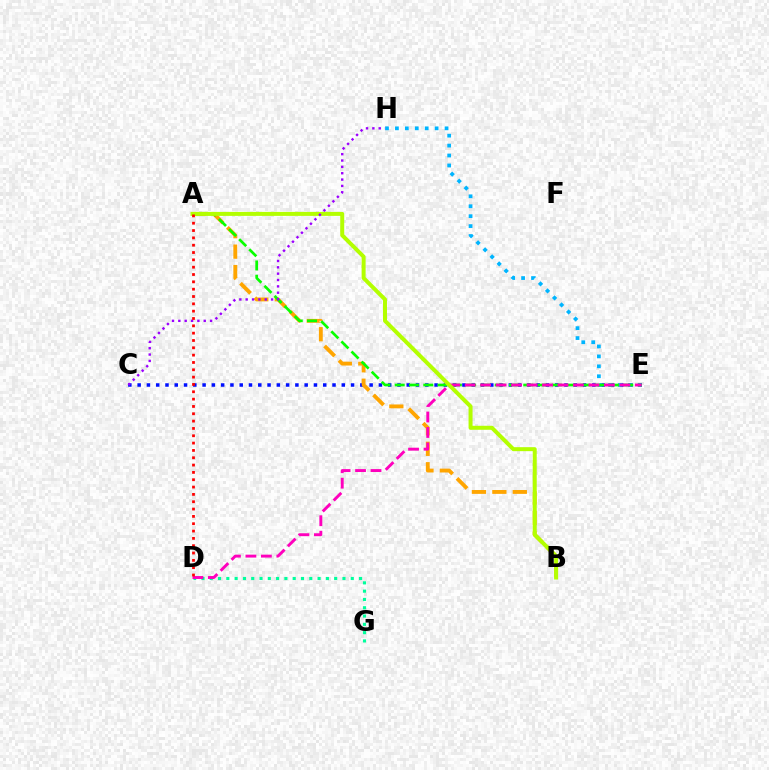{('C', 'E'): [{'color': '#0010ff', 'line_style': 'dotted', 'thickness': 2.52}], ('D', 'G'): [{'color': '#00ff9d', 'line_style': 'dotted', 'thickness': 2.25}], ('E', 'H'): [{'color': '#00b5ff', 'line_style': 'dotted', 'thickness': 2.7}], ('A', 'B'): [{'color': '#ffa500', 'line_style': 'dashed', 'thickness': 2.78}, {'color': '#b3ff00', 'line_style': 'solid', 'thickness': 2.87}], ('A', 'E'): [{'color': '#08ff00', 'line_style': 'dashed', 'thickness': 1.94}], ('D', 'E'): [{'color': '#ff00bd', 'line_style': 'dashed', 'thickness': 2.1}], ('C', 'H'): [{'color': '#9b00ff', 'line_style': 'dotted', 'thickness': 1.73}], ('A', 'D'): [{'color': '#ff0000', 'line_style': 'dotted', 'thickness': 1.99}]}